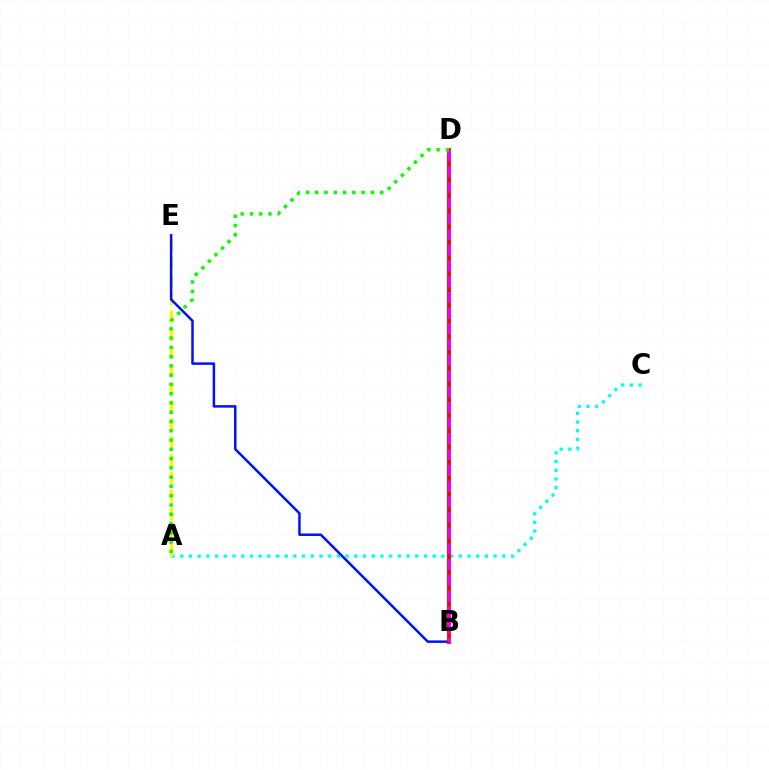{('A', 'C'): [{'color': '#00fff6', 'line_style': 'dotted', 'thickness': 2.36}], ('A', 'E'): [{'color': '#fcf500', 'line_style': 'dashed', 'thickness': 2.44}], ('B', 'E'): [{'color': '#0010ff', 'line_style': 'solid', 'thickness': 1.79}], ('B', 'D'): [{'color': '#ff0000', 'line_style': 'solid', 'thickness': 2.78}, {'color': '#ee00ff', 'line_style': 'dashed', 'thickness': 2.14}], ('A', 'D'): [{'color': '#08ff00', 'line_style': 'dotted', 'thickness': 2.52}]}